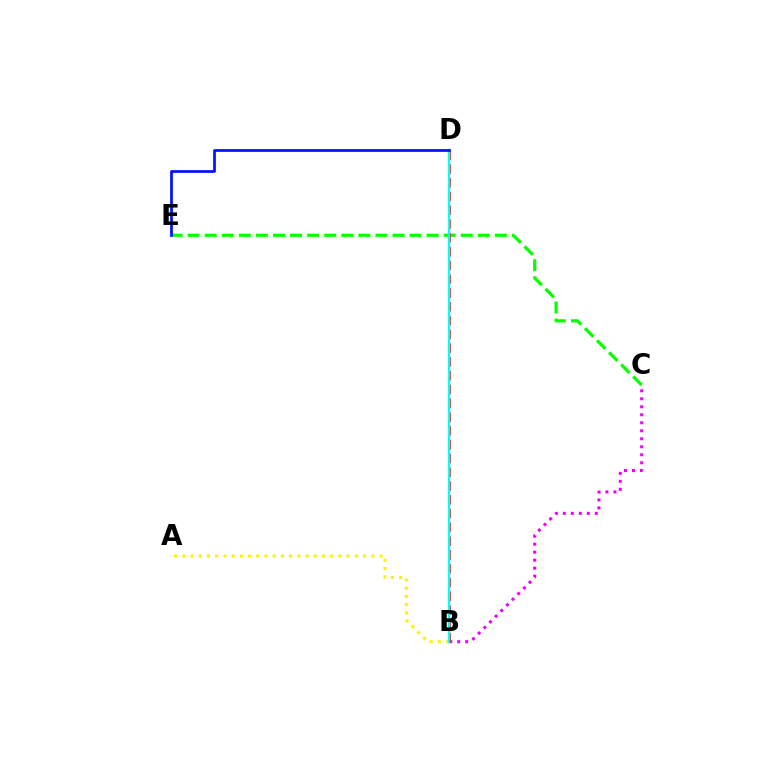{('A', 'B'): [{'color': '#fcf500', 'line_style': 'dotted', 'thickness': 2.23}], ('B', 'C'): [{'color': '#ee00ff', 'line_style': 'dotted', 'thickness': 2.17}], ('C', 'E'): [{'color': '#08ff00', 'line_style': 'dashed', 'thickness': 2.32}], ('B', 'D'): [{'color': '#ff0000', 'line_style': 'dashed', 'thickness': 1.87}, {'color': '#00fff6', 'line_style': 'solid', 'thickness': 1.72}], ('D', 'E'): [{'color': '#0010ff', 'line_style': 'solid', 'thickness': 1.95}]}